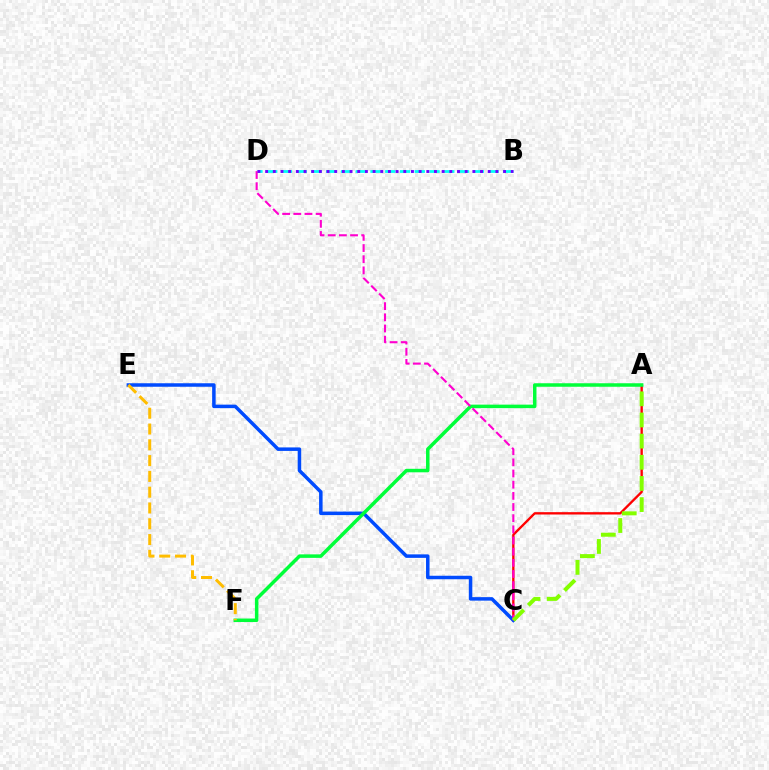{('B', 'D'): [{'color': '#00fff6', 'line_style': 'dashed', 'thickness': 2.01}, {'color': '#7200ff', 'line_style': 'dotted', 'thickness': 2.09}], ('A', 'C'): [{'color': '#ff0000', 'line_style': 'solid', 'thickness': 1.69}, {'color': '#84ff00', 'line_style': 'dashed', 'thickness': 2.87}], ('C', 'E'): [{'color': '#004bff', 'line_style': 'solid', 'thickness': 2.52}], ('A', 'F'): [{'color': '#00ff39', 'line_style': 'solid', 'thickness': 2.52}], ('E', 'F'): [{'color': '#ffbd00', 'line_style': 'dashed', 'thickness': 2.15}], ('C', 'D'): [{'color': '#ff00cf', 'line_style': 'dashed', 'thickness': 1.52}]}